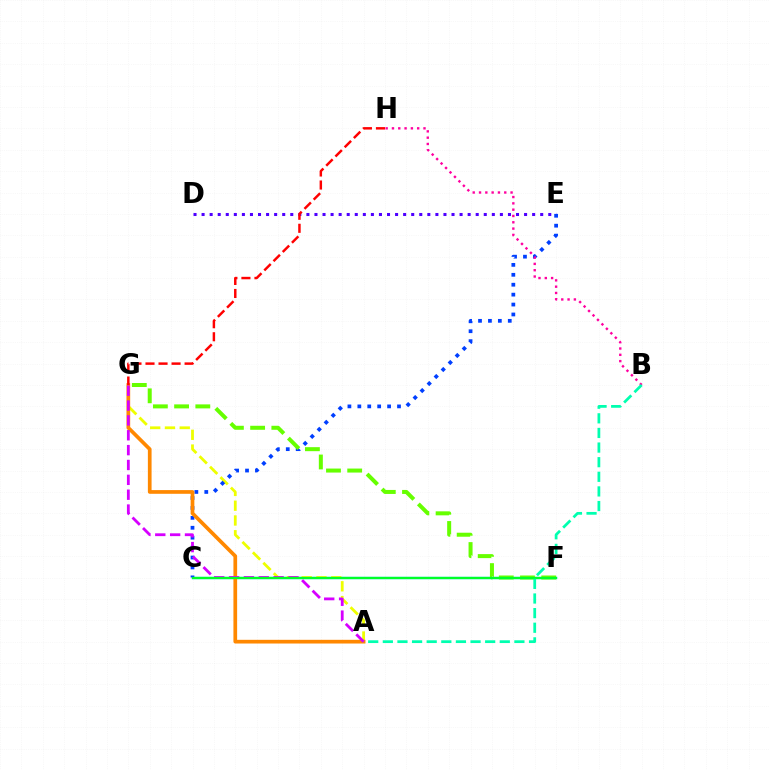{('C', 'F'): [{'color': '#00c7ff', 'line_style': 'solid', 'thickness': 1.67}, {'color': '#00ff27', 'line_style': 'solid', 'thickness': 1.64}], ('D', 'E'): [{'color': '#4f00ff', 'line_style': 'dotted', 'thickness': 2.19}], ('A', 'G'): [{'color': '#eeff00', 'line_style': 'dashed', 'thickness': 2.01}, {'color': '#ff8800', 'line_style': 'solid', 'thickness': 2.67}, {'color': '#d600ff', 'line_style': 'dashed', 'thickness': 2.02}], ('C', 'E'): [{'color': '#003fff', 'line_style': 'dotted', 'thickness': 2.7}], ('B', 'H'): [{'color': '#ff00a0', 'line_style': 'dotted', 'thickness': 1.71}], ('F', 'G'): [{'color': '#66ff00', 'line_style': 'dashed', 'thickness': 2.88}], ('G', 'H'): [{'color': '#ff0000', 'line_style': 'dashed', 'thickness': 1.77}], ('A', 'B'): [{'color': '#00ffaf', 'line_style': 'dashed', 'thickness': 1.99}]}